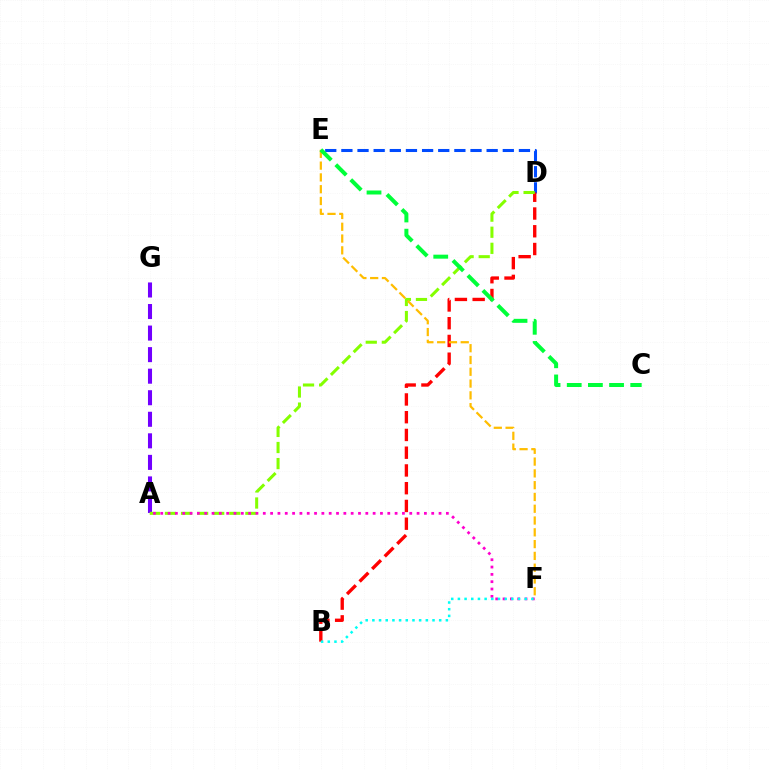{('D', 'E'): [{'color': '#004bff', 'line_style': 'dashed', 'thickness': 2.19}], ('B', 'D'): [{'color': '#ff0000', 'line_style': 'dashed', 'thickness': 2.41}], ('A', 'G'): [{'color': '#7200ff', 'line_style': 'dashed', 'thickness': 2.93}], ('A', 'D'): [{'color': '#84ff00', 'line_style': 'dashed', 'thickness': 2.19}], ('A', 'F'): [{'color': '#ff00cf', 'line_style': 'dotted', 'thickness': 1.99}], ('B', 'F'): [{'color': '#00fff6', 'line_style': 'dotted', 'thickness': 1.82}], ('E', 'F'): [{'color': '#ffbd00', 'line_style': 'dashed', 'thickness': 1.6}], ('C', 'E'): [{'color': '#00ff39', 'line_style': 'dashed', 'thickness': 2.88}]}